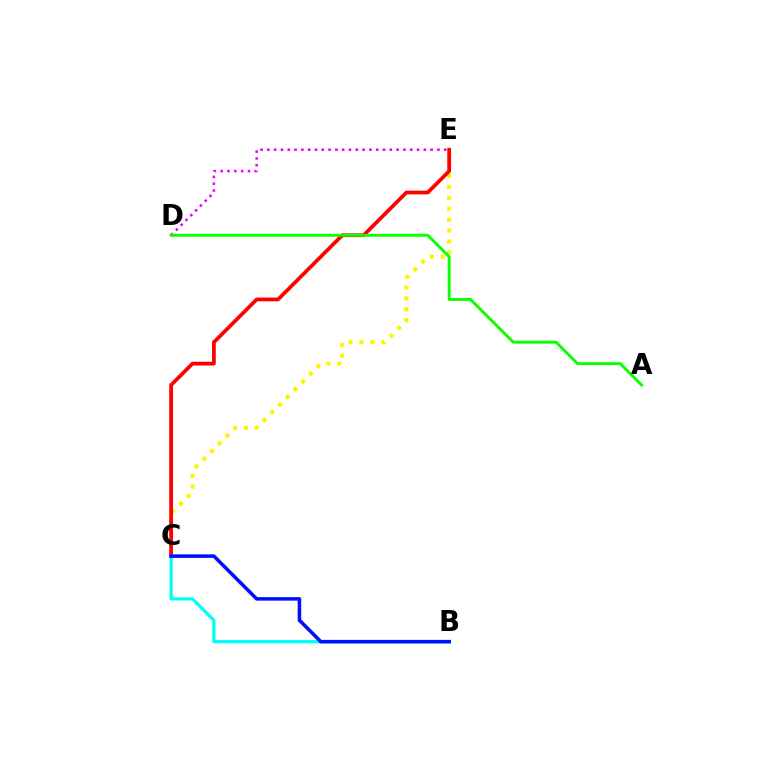{('C', 'E'): [{'color': '#fcf500', 'line_style': 'dotted', 'thickness': 2.96}, {'color': '#ff0000', 'line_style': 'solid', 'thickness': 2.7}], ('B', 'C'): [{'color': '#00fff6', 'line_style': 'solid', 'thickness': 2.31}, {'color': '#0010ff', 'line_style': 'solid', 'thickness': 2.55}], ('D', 'E'): [{'color': '#ee00ff', 'line_style': 'dotted', 'thickness': 1.85}], ('A', 'D'): [{'color': '#08ff00', 'line_style': 'solid', 'thickness': 2.08}]}